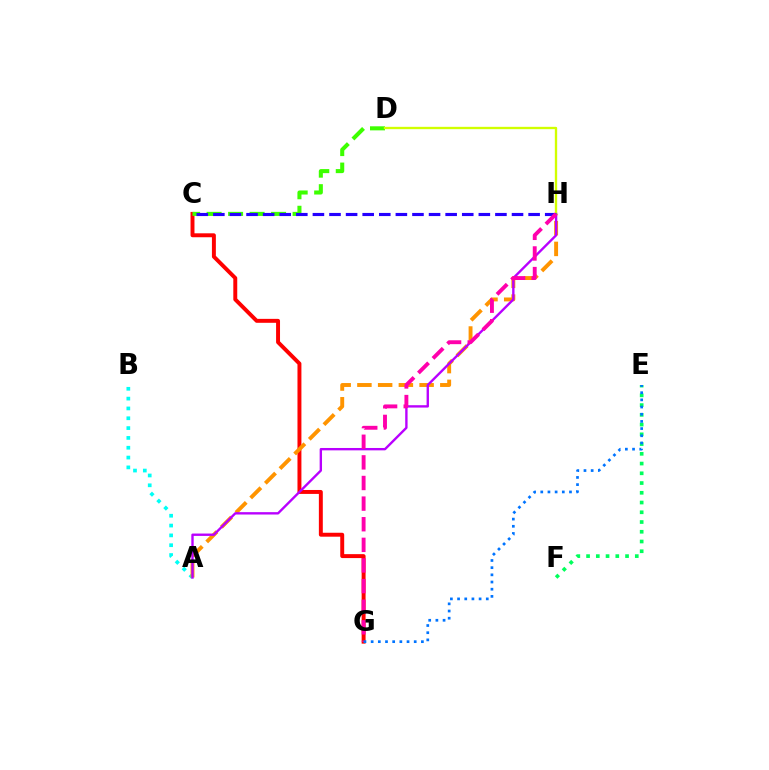{('A', 'B'): [{'color': '#00fff6', 'line_style': 'dotted', 'thickness': 2.67}], ('C', 'G'): [{'color': '#ff0000', 'line_style': 'solid', 'thickness': 2.84}], ('C', 'D'): [{'color': '#3dff00', 'line_style': 'dashed', 'thickness': 2.92}], ('A', 'H'): [{'color': '#ff9400', 'line_style': 'dashed', 'thickness': 2.82}, {'color': '#b900ff', 'line_style': 'solid', 'thickness': 1.71}], ('E', 'F'): [{'color': '#00ff5c', 'line_style': 'dotted', 'thickness': 2.65}], ('D', 'H'): [{'color': '#d1ff00', 'line_style': 'solid', 'thickness': 1.69}], ('C', 'H'): [{'color': '#2500ff', 'line_style': 'dashed', 'thickness': 2.25}], ('G', 'H'): [{'color': '#ff00ac', 'line_style': 'dashed', 'thickness': 2.8}], ('E', 'G'): [{'color': '#0074ff', 'line_style': 'dotted', 'thickness': 1.95}]}